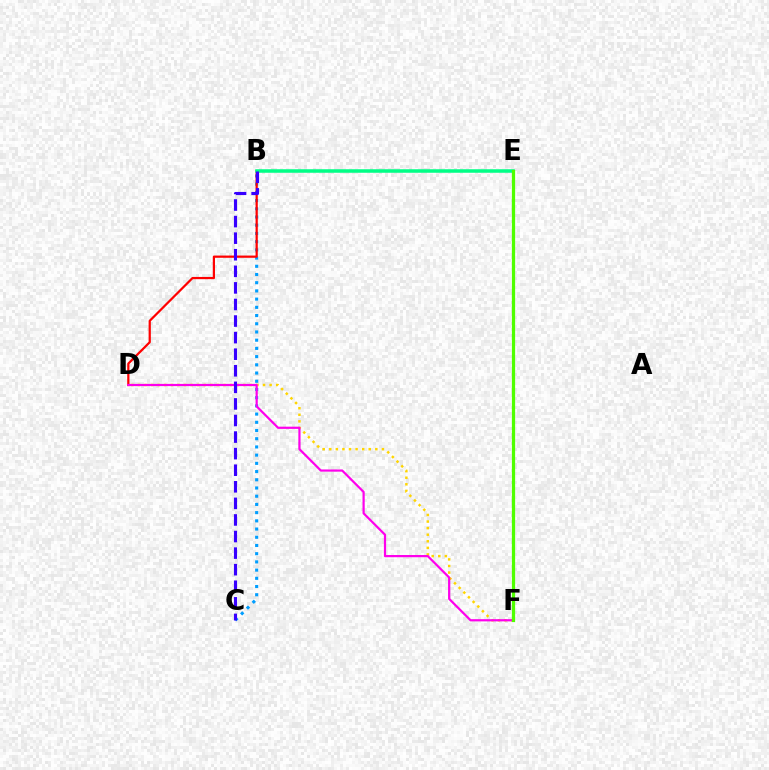{('B', 'C'): [{'color': '#009eff', 'line_style': 'dotted', 'thickness': 2.23}, {'color': '#3700ff', 'line_style': 'dashed', 'thickness': 2.25}], ('D', 'F'): [{'color': '#ffd500', 'line_style': 'dotted', 'thickness': 1.79}, {'color': '#ff00ed', 'line_style': 'solid', 'thickness': 1.59}], ('B', 'D'): [{'color': '#ff0000', 'line_style': 'solid', 'thickness': 1.6}], ('B', 'E'): [{'color': '#00ff86', 'line_style': 'solid', 'thickness': 2.53}], ('E', 'F'): [{'color': '#4fff00', 'line_style': 'solid', 'thickness': 2.34}]}